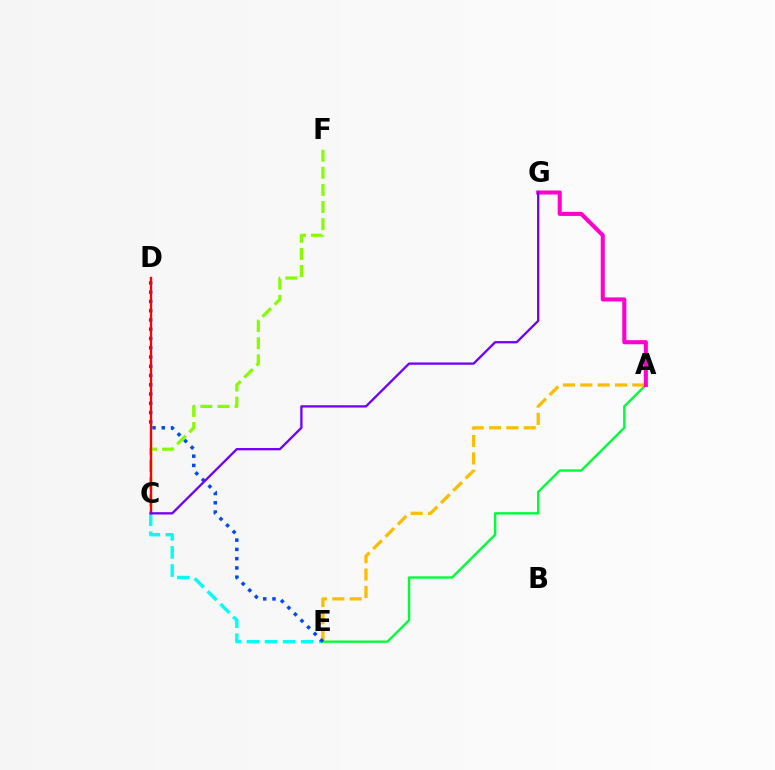{('C', 'E'): [{'color': '#00fff6', 'line_style': 'dashed', 'thickness': 2.46}], ('C', 'F'): [{'color': '#84ff00', 'line_style': 'dashed', 'thickness': 2.32}], ('A', 'E'): [{'color': '#00ff39', 'line_style': 'solid', 'thickness': 1.72}, {'color': '#ffbd00', 'line_style': 'dashed', 'thickness': 2.36}], ('D', 'E'): [{'color': '#004bff', 'line_style': 'dotted', 'thickness': 2.52}], ('A', 'G'): [{'color': '#ff00cf', 'line_style': 'solid', 'thickness': 2.93}], ('C', 'D'): [{'color': '#ff0000', 'line_style': 'solid', 'thickness': 1.68}], ('C', 'G'): [{'color': '#7200ff', 'line_style': 'solid', 'thickness': 1.66}]}